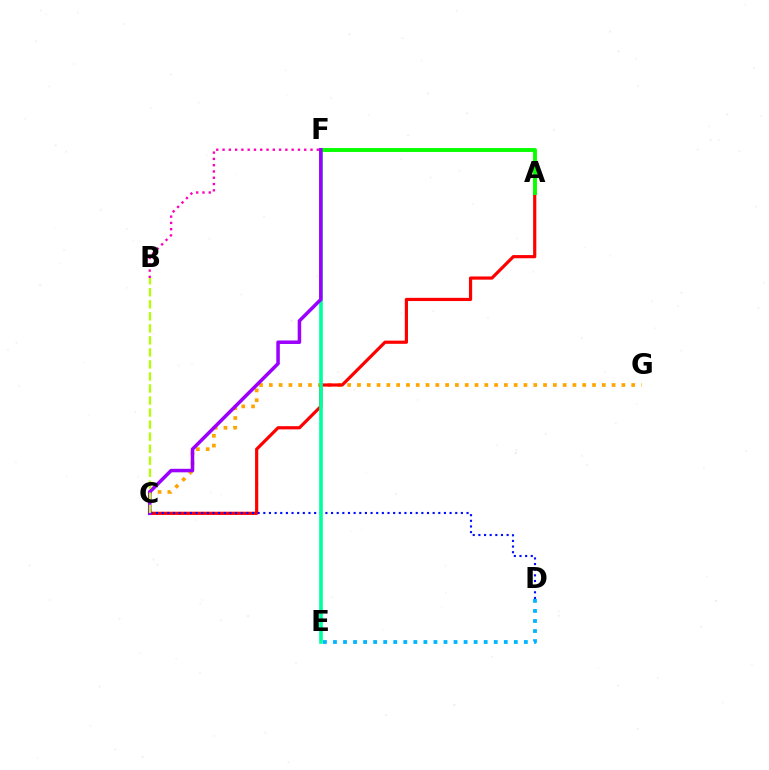{('C', 'G'): [{'color': '#ffa500', 'line_style': 'dotted', 'thickness': 2.66}], ('D', 'E'): [{'color': '#00b5ff', 'line_style': 'dotted', 'thickness': 2.73}], ('A', 'C'): [{'color': '#ff0000', 'line_style': 'solid', 'thickness': 2.29}], ('B', 'F'): [{'color': '#ff00bd', 'line_style': 'dotted', 'thickness': 1.71}], ('C', 'D'): [{'color': '#0010ff', 'line_style': 'dotted', 'thickness': 1.53}], ('E', 'F'): [{'color': '#00ff9d', 'line_style': 'solid', 'thickness': 2.63}], ('A', 'F'): [{'color': '#08ff00', 'line_style': 'solid', 'thickness': 2.8}], ('C', 'F'): [{'color': '#9b00ff', 'line_style': 'solid', 'thickness': 2.53}], ('B', 'C'): [{'color': '#b3ff00', 'line_style': 'dashed', 'thickness': 1.63}]}